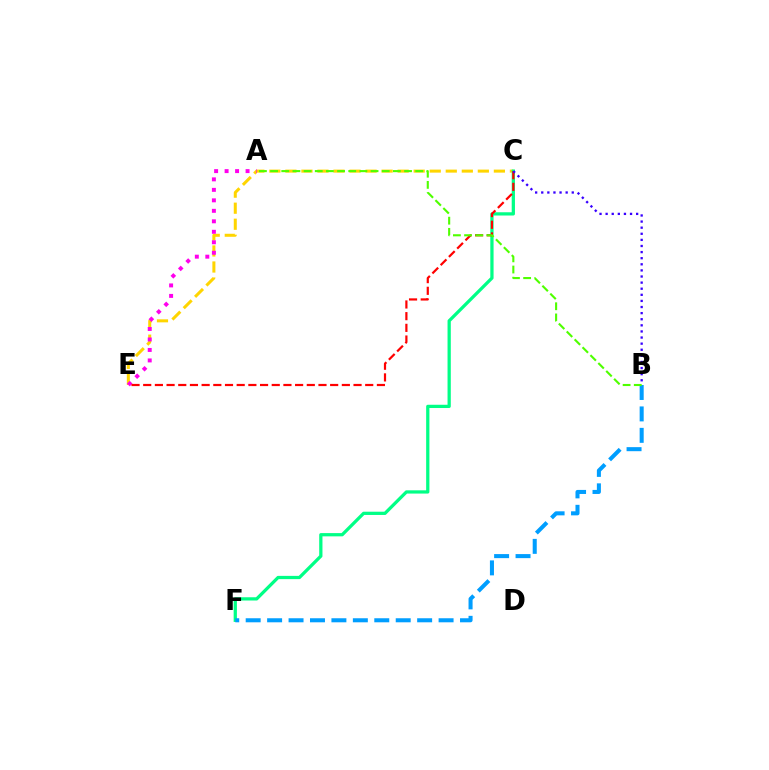{('C', 'E'): [{'color': '#ffd500', 'line_style': 'dashed', 'thickness': 2.18}, {'color': '#ff0000', 'line_style': 'dashed', 'thickness': 1.59}], ('A', 'E'): [{'color': '#ff00ed', 'line_style': 'dotted', 'thickness': 2.85}], ('C', 'F'): [{'color': '#00ff86', 'line_style': 'solid', 'thickness': 2.34}], ('B', 'F'): [{'color': '#009eff', 'line_style': 'dashed', 'thickness': 2.91}], ('A', 'B'): [{'color': '#4fff00', 'line_style': 'dashed', 'thickness': 1.52}], ('B', 'C'): [{'color': '#3700ff', 'line_style': 'dotted', 'thickness': 1.66}]}